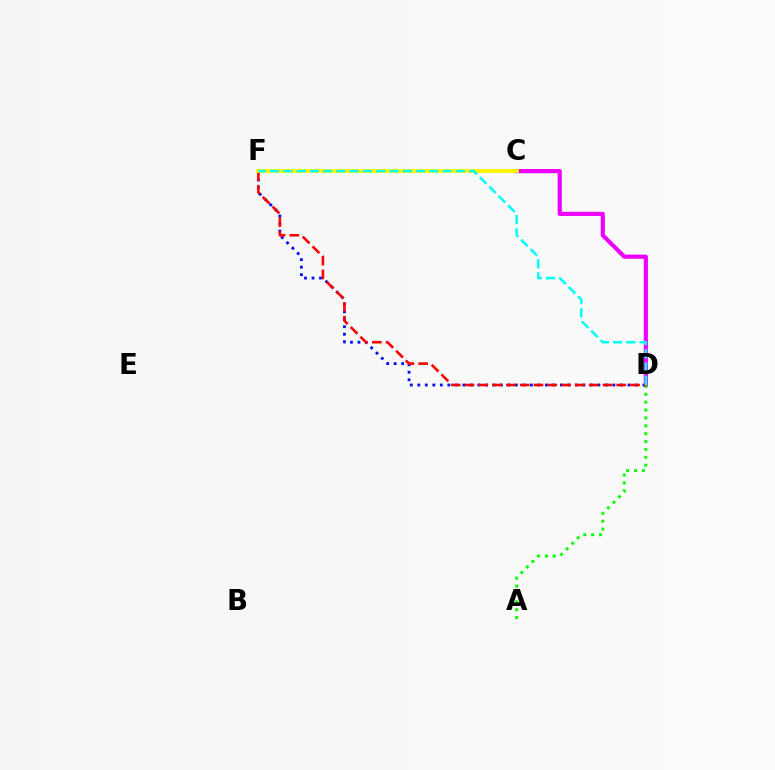{('D', 'F'): [{'color': '#0010ff', 'line_style': 'dotted', 'thickness': 2.04}, {'color': '#ff0000', 'line_style': 'dashed', 'thickness': 1.87}, {'color': '#00fff6', 'line_style': 'dashed', 'thickness': 1.8}], ('C', 'D'): [{'color': '#ee00ff', 'line_style': 'solid', 'thickness': 3.0}], ('A', 'D'): [{'color': '#08ff00', 'line_style': 'dotted', 'thickness': 2.14}], ('C', 'F'): [{'color': '#fcf500', 'line_style': 'solid', 'thickness': 2.74}]}